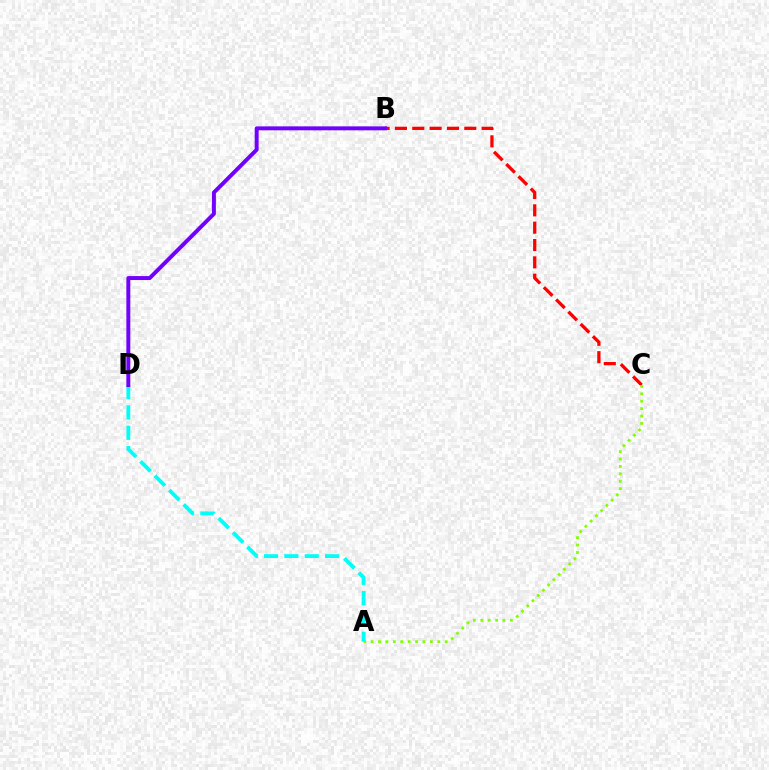{('B', 'C'): [{'color': '#ff0000', 'line_style': 'dashed', 'thickness': 2.36}], ('A', 'C'): [{'color': '#84ff00', 'line_style': 'dotted', 'thickness': 2.01}], ('A', 'D'): [{'color': '#00fff6', 'line_style': 'dashed', 'thickness': 2.76}], ('B', 'D'): [{'color': '#7200ff', 'line_style': 'solid', 'thickness': 2.85}]}